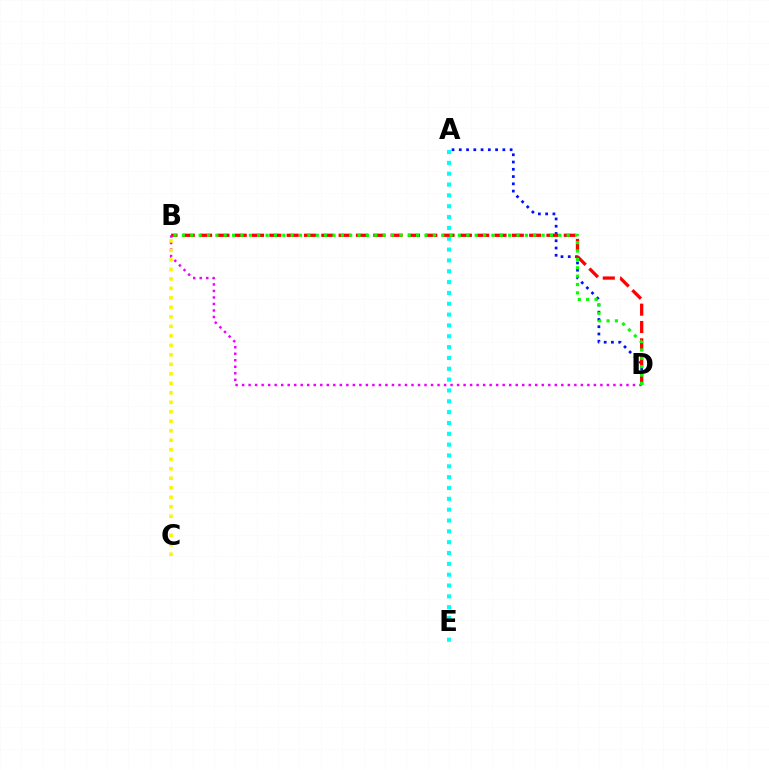{('A', 'D'): [{'color': '#0010ff', 'line_style': 'dotted', 'thickness': 1.97}], ('A', 'E'): [{'color': '#00fff6', 'line_style': 'dotted', 'thickness': 2.94}], ('B', 'D'): [{'color': '#ff0000', 'line_style': 'dashed', 'thickness': 2.35}, {'color': '#ee00ff', 'line_style': 'dotted', 'thickness': 1.77}, {'color': '#08ff00', 'line_style': 'dotted', 'thickness': 2.27}], ('B', 'C'): [{'color': '#fcf500', 'line_style': 'dotted', 'thickness': 2.58}]}